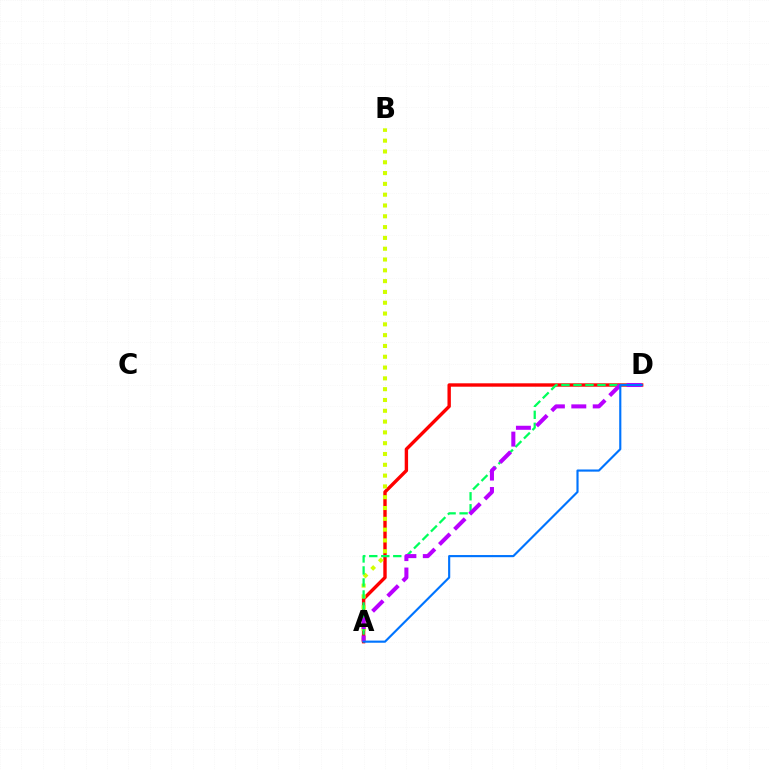{('A', 'D'): [{'color': '#ff0000', 'line_style': 'solid', 'thickness': 2.44}, {'color': '#00ff5c', 'line_style': 'dashed', 'thickness': 1.63}, {'color': '#b900ff', 'line_style': 'dashed', 'thickness': 2.91}, {'color': '#0074ff', 'line_style': 'solid', 'thickness': 1.55}], ('A', 'B'): [{'color': '#d1ff00', 'line_style': 'dotted', 'thickness': 2.94}]}